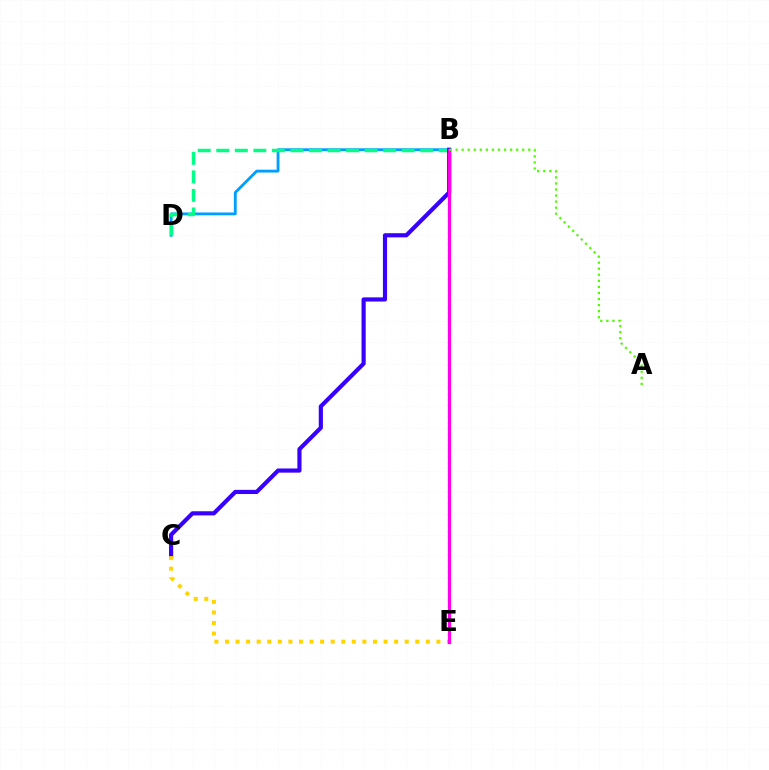{('B', 'D'): [{'color': '#009eff', 'line_style': 'solid', 'thickness': 2.04}, {'color': '#00ff86', 'line_style': 'dashed', 'thickness': 2.52}], ('B', 'E'): [{'color': '#ff0000', 'line_style': 'dotted', 'thickness': 1.56}, {'color': '#ff00ed', 'line_style': 'solid', 'thickness': 2.33}], ('B', 'C'): [{'color': '#3700ff', 'line_style': 'solid', 'thickness': 2.99}], ('C', 'E'): [{'color': '#ffd500', 'line_style': 'dotted', 'thickness': 2.87}], ('A', 'B'): [{'color': '#4fff00', 'line_style': 'dotted', 'thickness': 1.65}]}